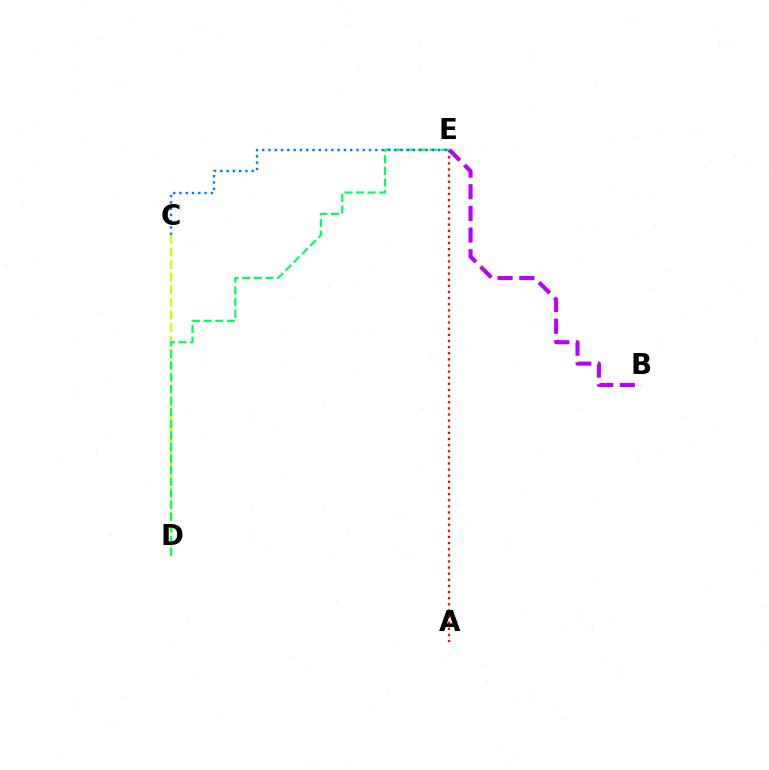{('A', 'E'): [{'color': '#ff0000', 'line_style': 'dotted', 'thickness': 1.66}], ('B', 'E'): [{'color': '#b900ff', 'line_style': 'dashed', 'thickness': 2.94}], ('C', 'D'): [{'color': '#d1ff00', 'line_style': 'dashed', 'thickness': 1.71}], ('D', 'E'): [{'color': '#00ff5c', 'line_style': 'dashed', 'thickness': 1.58}], ('C', 'E'): [{'color': '#0074ff', 'line_style': 'dotted', 'thickness': 1.71}]}